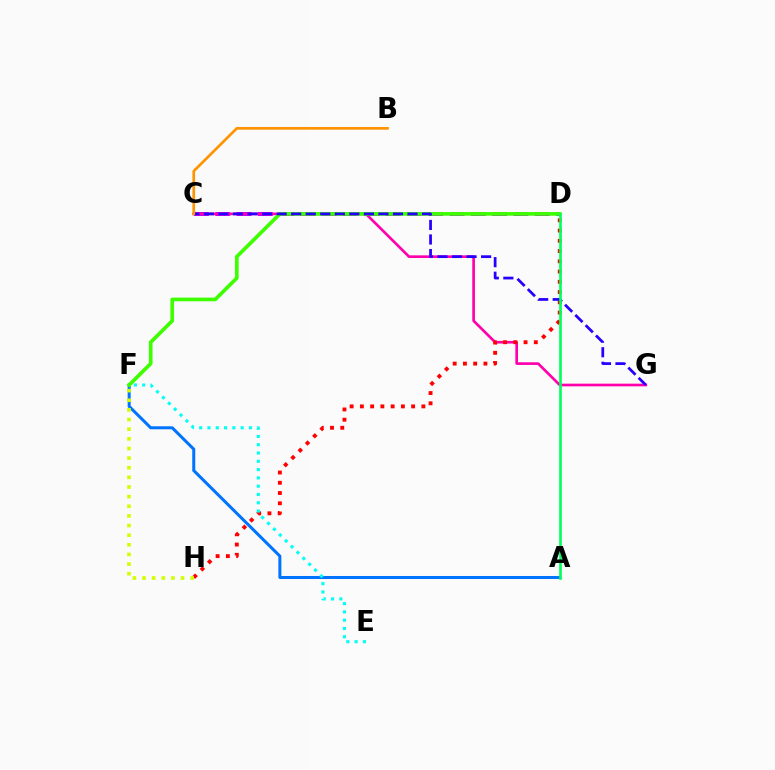{('C', 'D'): [{'color': '#b900ff', 'line_style': 'dashed', 'thickness': 2.89}], ('A', 'F'): [{'color': '#0074ff', 'line_style': 'solid', 'thickness': 2.17}], ('C', 'G'): [{'color': '#ff00ac', 'line_style': 'solid', 'thickness': 1.92}, {'color': '#2500ff', 'line_style': 'dashed', 'thickness': 1.98}], ('D', 'H'): [{'color': '#ff0000', 'line_style': 'dotted', 'thickness': 2.79}], ('D', 'F'): [{'color': '#3dff00', 'line_style': 'solid', 'thickness': 2.65}], ('F', 'H'): [{'color': '#d1ff00', 'line_style': 'dotted', 'thickness': 2.62}], ('E', 'F'): [{'color': '#00fff6', 'line_style': 'dotted', 'thickness': 2.25}], ('B', 'C'): [{'color': '#ff9400', 'line_style': 'solid', 'thickness': 1.94}], ('A', 'D'): [{'color': '#00ff5c', 'line_style': 'solid', 'thickness': 1.91}]}